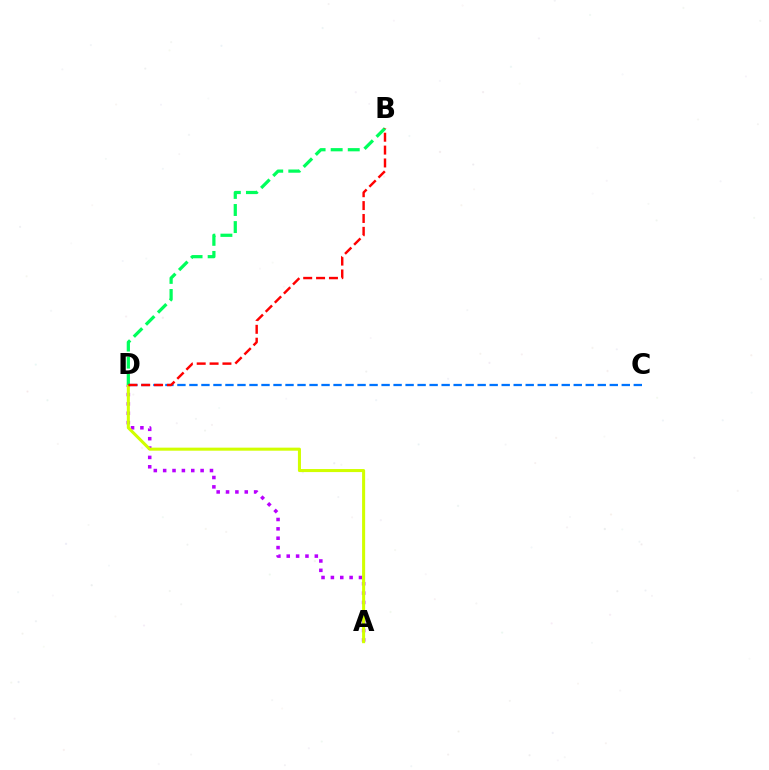{('A', 'D'): [{'color': '#b900ff', 'line_style': 'dotted', 'thickness': 2.54}, {'color': '#d1ff00', 'line_style': 'solid', 'thickness': 2.19}], ('C', 'D'): [{'color': '#0074ff', 'line_style': 'dashed', 'thickness': 1.63}], ('B', 'D'): [{'color': '#00ff5c', 'line_style': 'dashed', 'thickness': 2.32}, {'color': '#ff0000', 'line_style': 'dashed', 'thickness': 1.75}]}